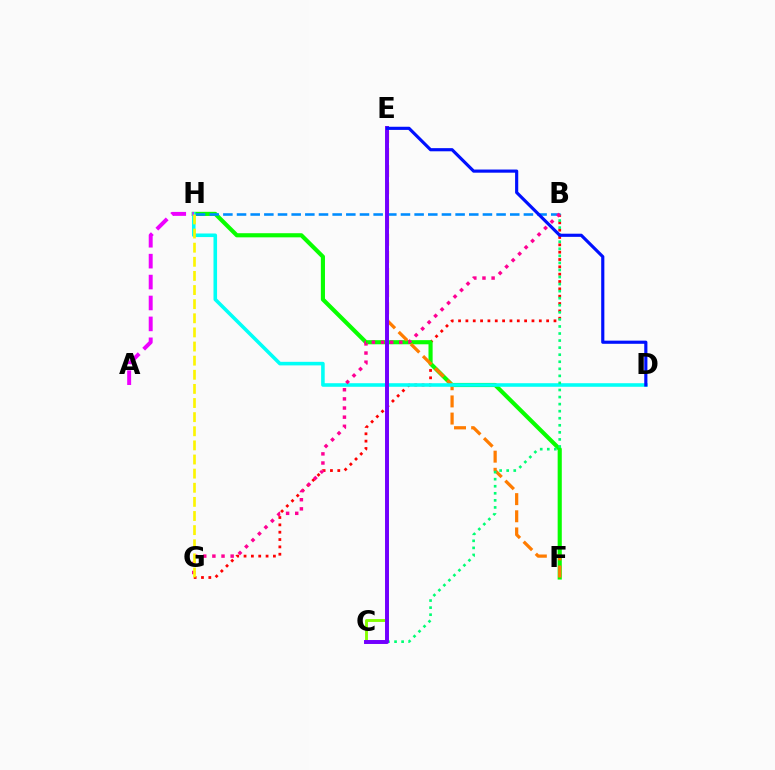{('C', 'E'): [{'color': '#84ff00', 'line_style': 'solid', 'thickness': 2.07}, {'color': '#7200ff', 'line_style': 'solid', 'thickness': 2.84}], ('B', 'G'): [{'color': '#ff0000', 'line_style': 'dotted', 'thickness': 1.99}, {'color': '#ff0094', 'line_style': 'dotted', 'thickness': 2.48}], ('F', 'H'): [{'color': '#08ff00', 'line_style': 'solid', 'thickness': 2.97}], ('E', 'F'): [{'color': '#ff7c00', 'line_style': 'dashed', 'thickness': 2.33}], ('D', 'H'): [{'color': '#00fff6', 'line_style': 'solid', 'thickness': 2.57}], ('B', 'C'): [{'color': '#00ff74', 'line_style': 'dotted', 'thickness': 1.92}], ('B', 'H'): [{'color': '#008cff', 'line_style': 'dashed', 'thickness': 1.86}], ('A', 'H'): [{'color': '#ee00ff', 'line_style': 'dashed', 'thickness': 2.84}], ('G', 'H'): [{'color': '#fcf500', 'line_style': 'dashed', 'thickness': 1.92}], ('D', 'E'): [{'color': '#0010ff', 'line_style': 'solid', 'thickness': 2.27}]}